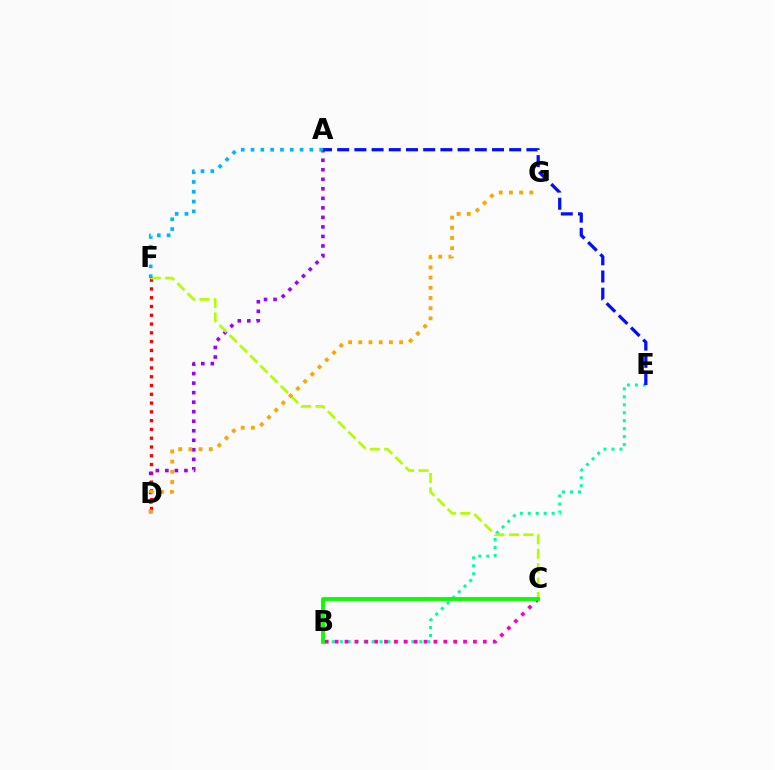{('D', 'F'): [{'color': '#ff0000', 'line_style': 'dotted', 'thickness': 2.39}], ('B', 'E'): [{'color': '#00ff9d', 'line_style': 'dotted', 'thickness': 2.16}], ('A', 'D'): [{'color': '#9b00ff', 'line_style': 'dotted', 'thickness': 2.59}], ('B', 'C'): [{'color': '#ff00bd', 'line_style': 'dotted', 'thickness': 2.68}, {'color': '#08ff00', 'line_style': 'solid', 'thickness': 2.77}], ('C', 'F'): [{'color': '#b3ff00', 'line_style': 'dashed', 'thickness': 1.96}], ('D', 'G'): [{'color': '#ffa500', 'line_style': 'dotted', 'thickness': 2.77}], ('A', 'F'): [{'color': '#00b5ff', 'line_style': 'dotted', 'thickness': 2.66}], ('A', 'E'): [{'color': '#0010ff', 'line_style': 'dashed', 'thickness': 2.34}]}